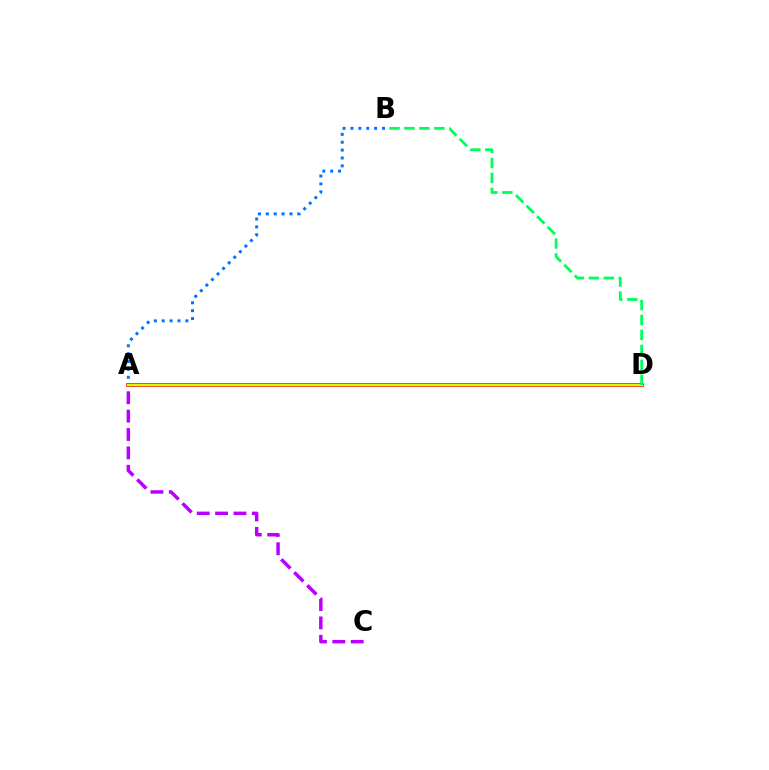{('A', 'B'): [{'color': '#0074ff', 'line_style': 'dotted', 'thickness': 2.14}], ('A', 'C'): [{'color': '#b900ff', 'line_style': 'dashed', 'thickness': 2.5}], ('A', 'D'): [{'color': '#ff0000', 'line_style': 'solid', 'thickness': 2.58}, {'color': '#d1ff00', 'line_style': 'solid', 'thickness': 1.61}], ('B', 'D'): [{'color': '#00ff5c', 'line_style': 'dashed', 'thickness': 2.03}]}